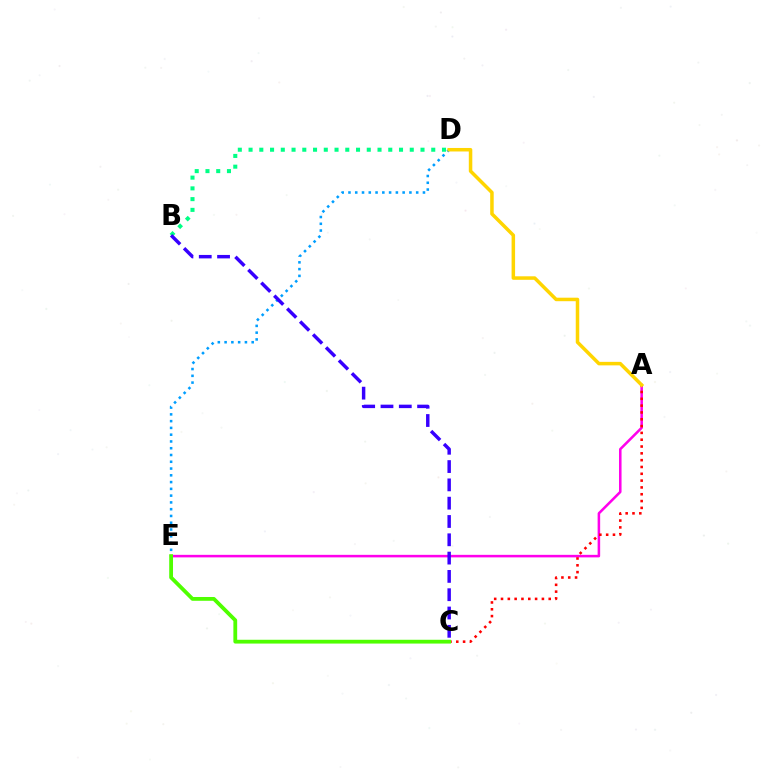{('A', 'E'): [{'color': '#ff00ed', 'line_style': 'solid', 'thickness': 1.83}], ('D', 'E'): [{'color': '#009eff', 'line_style': 'dotted', 'thickness': 1.84}], ('B', 'D'): [{'color': '#00ff86', 'line_style': 'dotted', 'thickness': 2.92}], ('A', 'C'): [{'color': '#ff0000', 'line_style': 'dotted', 'thickness': 1.85}], ('A', 'D'): [{'color': '#ffd500', 'line_style': 'solid', 'thickness': 2.53}], ('C', 'E'): [{'color': '#4fff00', 'line_style': 'solid', 'thickness': 2.73}], ('B', 'C'): [{'color': '#3700ff', 'line_style': 'dashed', 'thickness': 2.49}]}